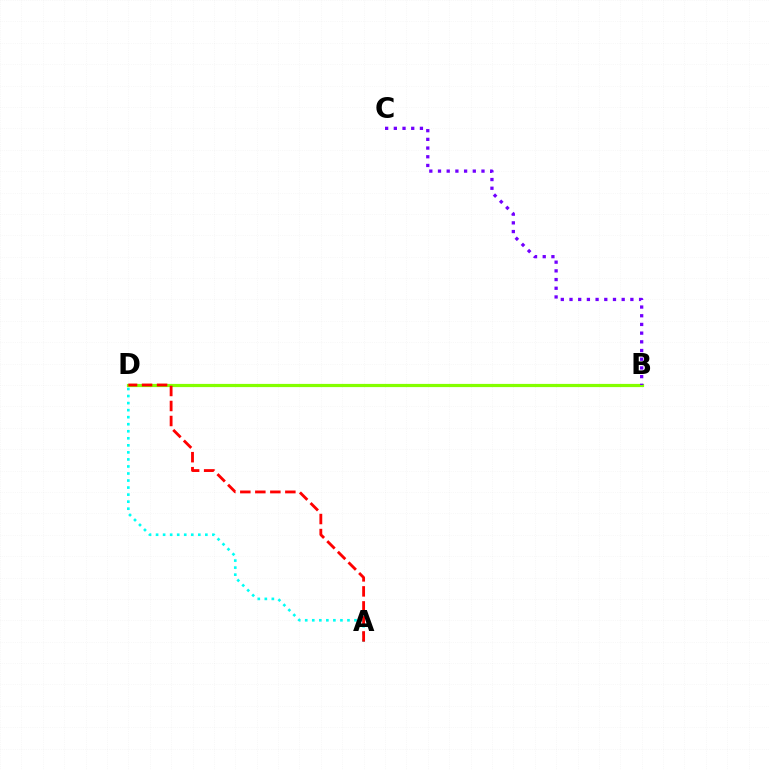{('A', 'D'): [{'color': '#00fff6', 'line_style': 'dotted', 'thickness': 1.91}, {'color': '#ff0000', 'line_style': 'dashed', 'thickness': 2.04}], ('B', 'D'): [{'color': '#84ff00', 'line_style': 'solid', 'thickness': 2.3}], ('B', 'C'): [{'color': '#7200ff', 'line_style': 'dotted', 'thickness': 2.36}]}